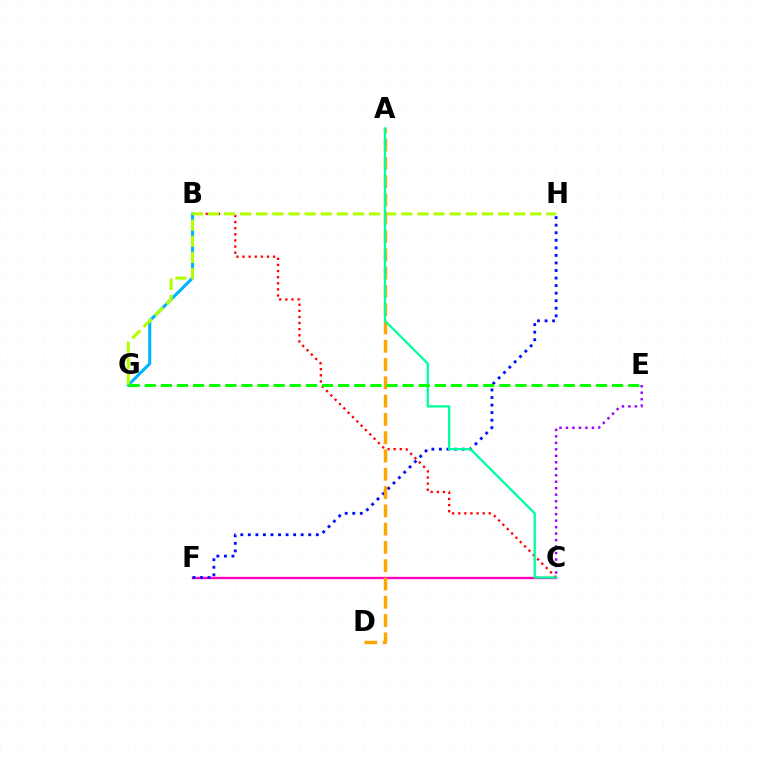{('C', 'F'): [{'color': '#ff00bd', 'line_style': 'solid', 'thickness': 1.7}], ('C', 'E'): [{'color': '#9b00ff', 'line_style': 'dotted', 'thickness': 1.76}], ('B', 'G'): [{'color': '#00b5ff', 'line_style': 'solid', 'thickness': 2.22}], ('B', 'C'): [{'color': '#ff0000', 'line_style': 'dotted', 'thickness': 1.66}], ('G', 'H'): [{'color': '#b3ff00', 'line_style': 'dashed', 'thickness': 2.19}], ('F', 'H'): [{'color': '#0010ff', 'line_style': 'dotted', 'thickness': 2.05}], ('A', 'D'): [{'color': '#ffa500', 'line_style': 'dashed', 'thickness': 2.48}], ('A', 'C'): [{'color': '#00ff9d', 'line_style': 'solid', 'thickness': 1.63}], ('E', 'G'): [{'color': '#08ff00', 'line_style': 'dashed', 'thickness': 2.19}]}